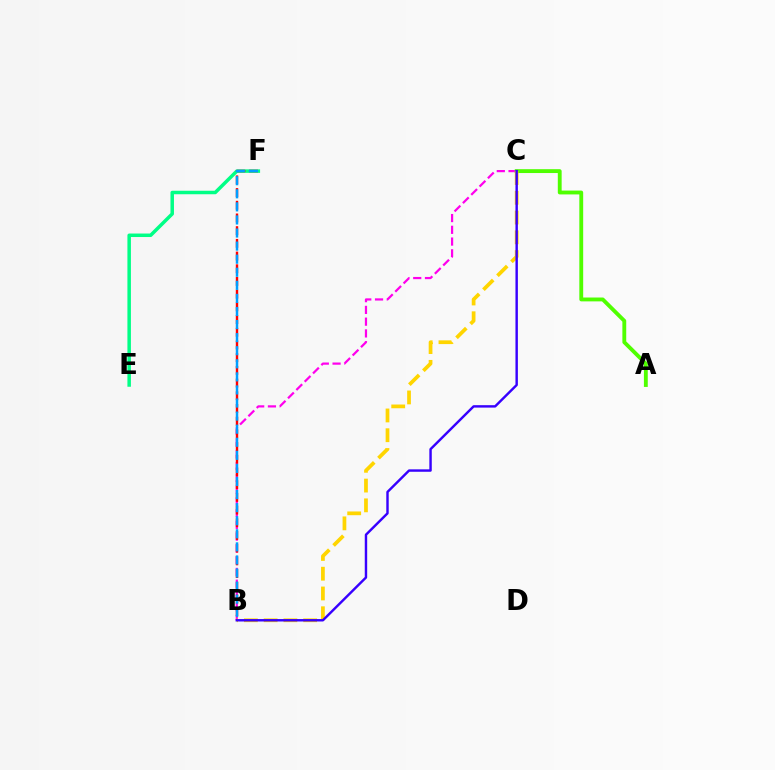{('B', 'C'): [{'color': '#ff00ed', 'line_style': 'dashed', 'thickness': 1.6}, {'color': '#ffd500', 'line_style': 'dashed', 'thickness': 2.69}, {'color': '#3700ff', 'line_style': 'solid', 'thickness': 1.75}], ('A', 'C'): [{'color': '#4fff00', 'line_style': 'solid', 'thickness': 2.77}], ('E', 'F'): [{'color': '#00ff86', 'line_style': 'solid', 'thickness': 2.52}], ('B', 'F'): [{'color': '#ff0000', 'line_style': 'dashed', 'thickness': 1.73}, {'color': '#009eff', 'line_style': 'dashed', 'thickness': 1.78}]}